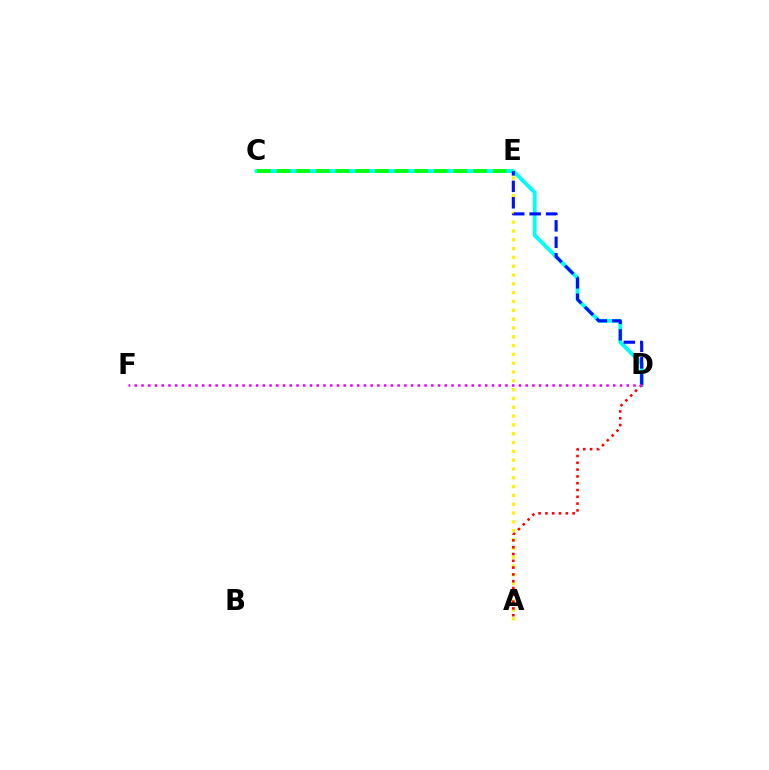{('C', 'D'): [{'color': '#00fff6', 'line_style': 'solid', 'thickness': 2.76}], ('A', 'E'): [{'color': '#fcf500', 'line_style': 'dotted', 'thickness': 2.39}], ('C', 'E'): [{'color': '#08ff00', 'line_style': 'dashed', 'thickness': 2.67}], ('A', 'D'): [{'color': '#ff0000', 'line_style': 'dotted', 'thickness': 1.85}], ('D', 'E'): [{'color': '#0010ff', 'line_style': 'dashed', 'thickness': 2.24}], ('D', 'F'): [{'color': '#ee00ff', 'line_style': 'dotted', 'thickness': 1.83}]}